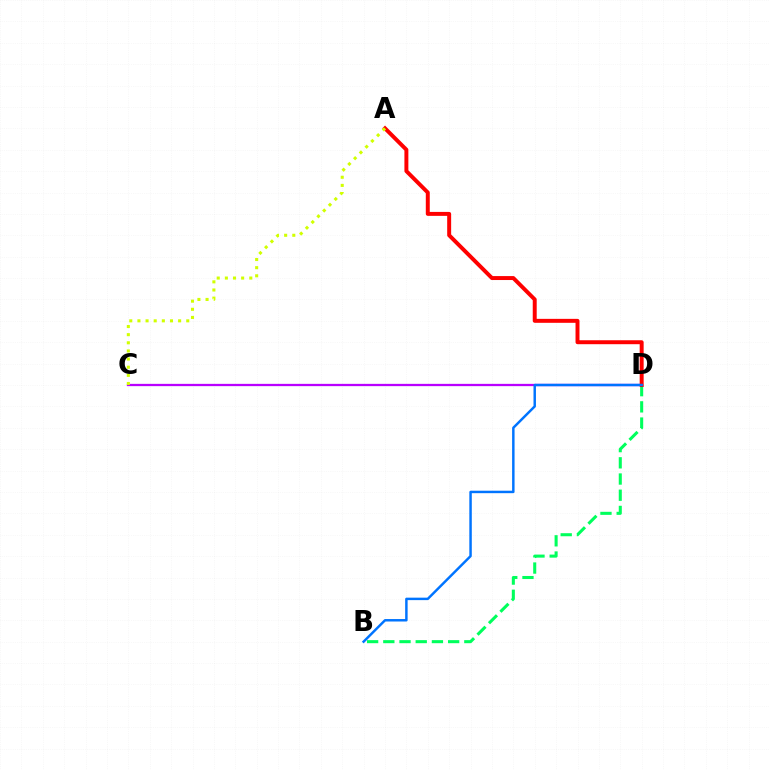{('B', 'D'): [{'color': '#00ff5c', 'line_style': 'dashed', 'thickness': 2.2}, {'color': '#0074ff', 'line_style': 'solid', 'thickness': 1.77}], ('C', 'D'): [{'color': '#b900ff', 'line_style': 'solid', 'thickness': 1.64}], ('A', 'D'): [{'color': '#ff0000', 'line_style': 'solid', 'thickness': 2.85}], ('A', 'C'): [{'color': '#d1ff00', 'line_style': 'dotted', 'thickness': 2.21}]}